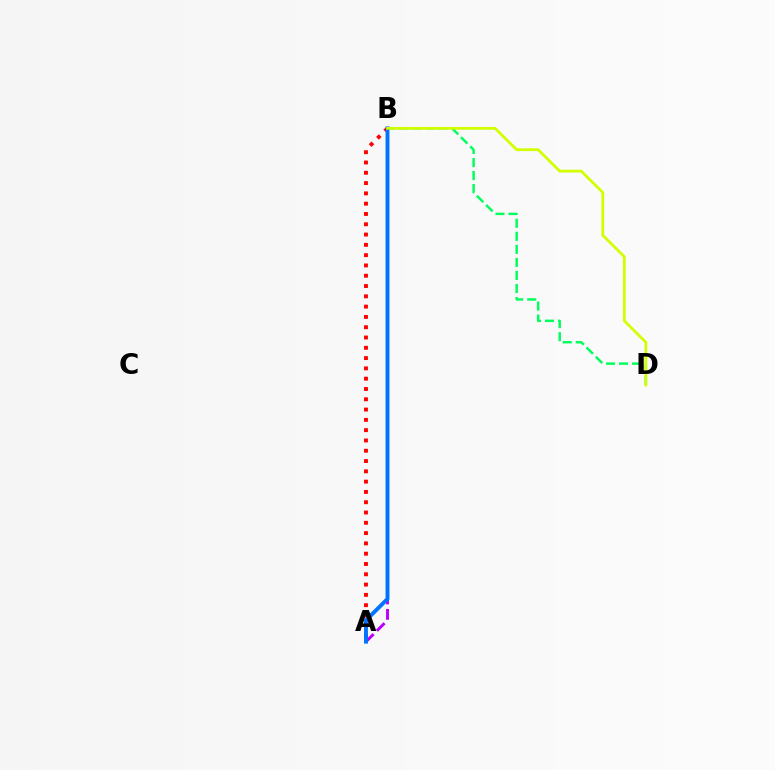{('A', 'B'): [{'color': '#ff0000', 'line_style': 'dotted', 'thickness': 2.8}, {'color': '#b900ff', 'line_style': 'dashed', 'thickness': 2.1}, {'color': '#0074ff', 'line_style': 'solid', 'thickness': 2.81}], ('B', 'D'): [{'color': '#00ff5c', 'line_style': 'dashed', 'thickness': 1.77}, {'color': '#d1ff00', 'line_style': 'solid', 'thickness': 1.99}]}